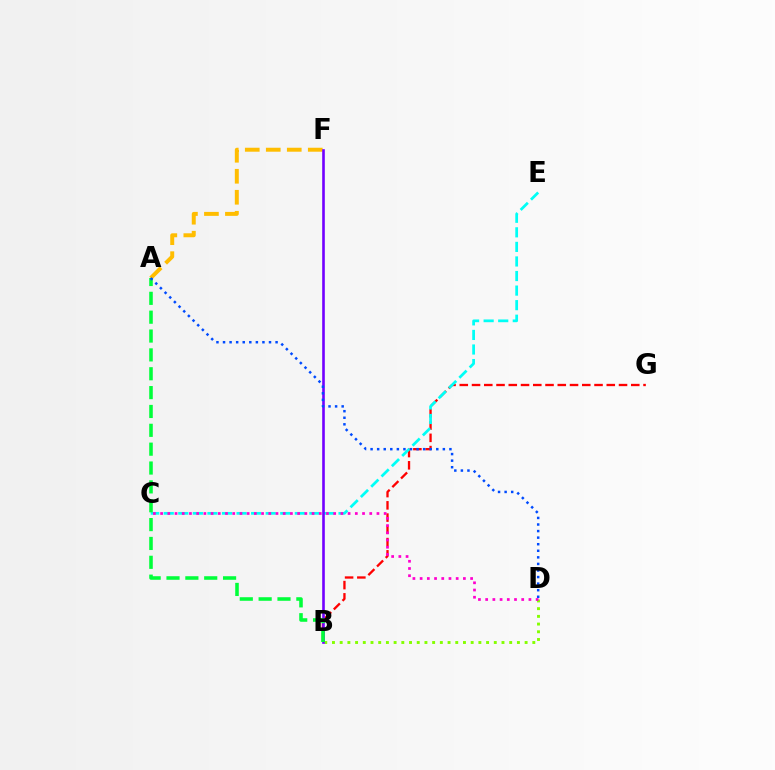{('B', 'G'): [{'color': '#ff0000', 'line_style': 'dashed', 'thickness': 1.66}], ('B', 'D'): [{'color': '#84ff00', 'line_style': 'dotted', 'thickness': 2.09}], ('A', 'F'): [{'color': '#ffbd00', 'line_style': 'dashed', 'thickness': 2.85}], ('C', 'E'): [{'color': '#00fff6', 'line_style': 'dashed', 'thickness': 1.98}], ('B', 'F'): [{'color': '#7200ff', 'line_style': 'solid', 'thickness': 1.88}], ('A', 'B'): [{'color': '#00ff39', 'line_style': 'dashed', 'thickness': 2.56}], ('C', 'D'): [{'color': '#ff00cf', 'line_style': 'dotted', 'thickness': 1.96}], ('A', 'D'): [{'color': '#004bff', 'line_style': 'dotted', 'thickness': 1.78}]}